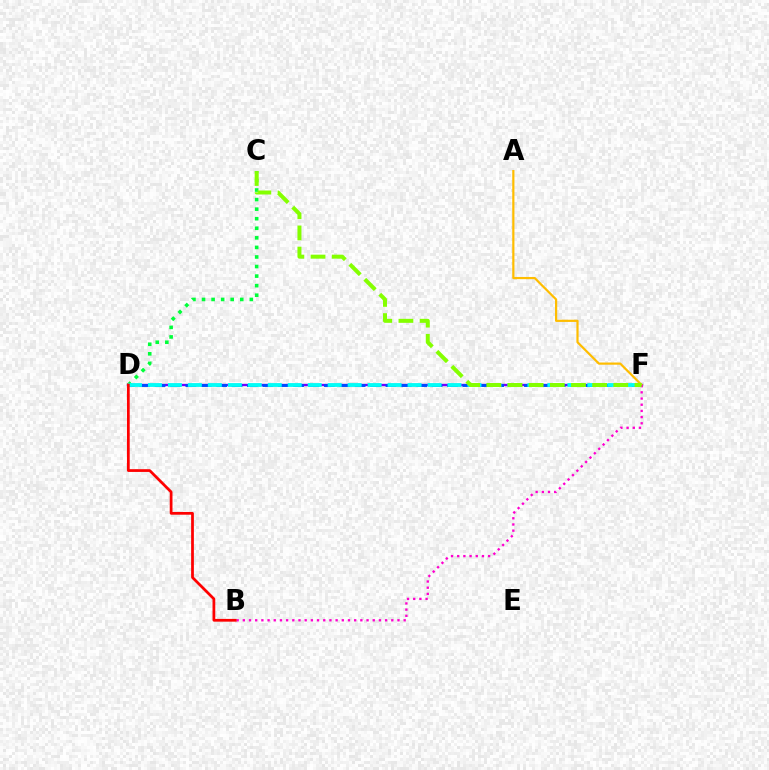{('D', 'F'): [{'color': '#7200ff', 'line_style': 'solid', 'thickness': 1.7}, {'color': '#004bff', 'line_style': 'dashed', 'thickness': 2.09}, {'color': '#00fff6', 'line_style': 'dashed', 'thickness': 2.71}], ('C', 'D'): [{'color': '#00ff39', 'line_style': 'dotted', 'thickness': 2.6}], ('A', 'F'): [{'color': '#ffbd00', 'line_style': 'solid', 'thickness': 1.58}], ('B', 'F'): [{'color': '#ff00cf', 'line_style': 'dotted', 'thickness': 1.68}], ('B', 'D'): [{'color': '#ff0000', 'line_style': 'solid', 'thickness': 1.98}], ('C', 'F'): [{'color': '#84ff00', 'line_style': 'dashed', 'thickness': 2.88}]}